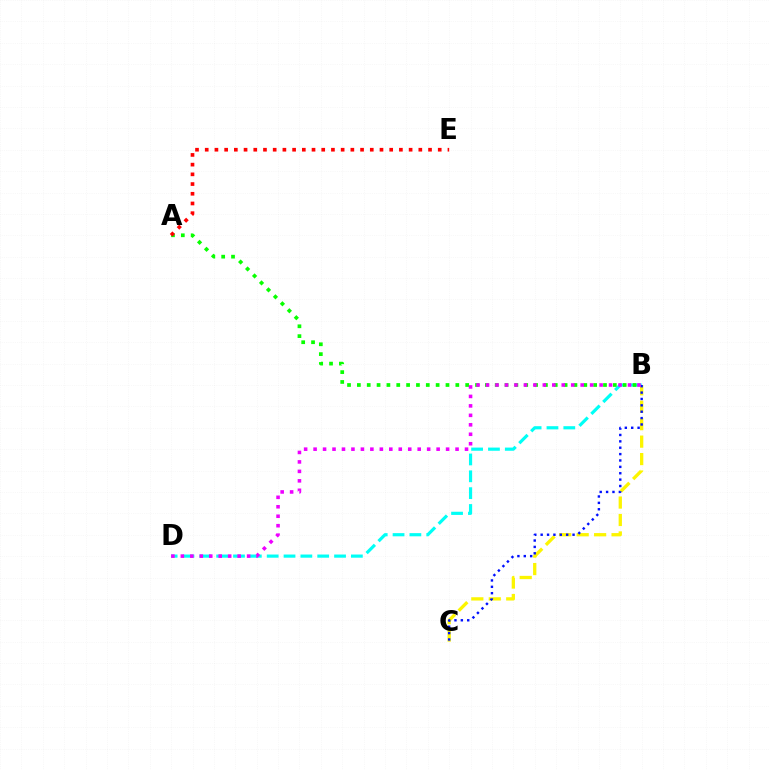{('B', 'D'): [{'color': '#00fff6', 'line_style': 'dashed', 'thickness': 2.29}, {'color': '#ee00ff', 'line_style': 'dotted', 'thickness': 2.57}], ('A', 'B'): [{'color': '#08ff00', 'line_style': 'dotted', 'thickness': 2.67}], ('B', 'C'): [{'color': '#fcf500', 'line_style': 'dashed', 'thickness': 2.37}, {'color': '#0010ff', 'line_style': 'dotted', 'thickness': 1.73}], ('A', 'E'): [{'color': '#ff0000', 'line_style': 'dotted', 'thickness': 2.64}]}